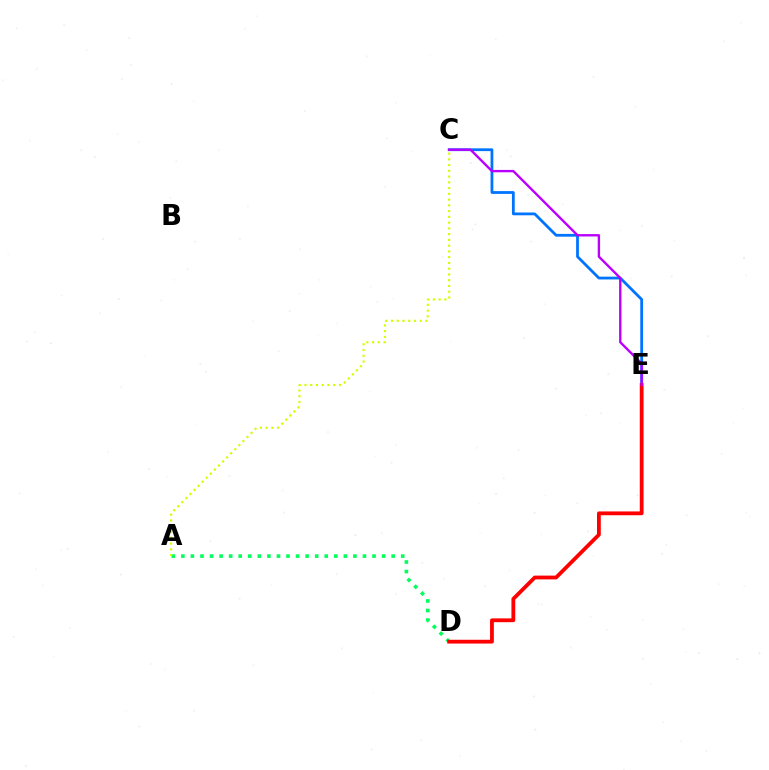{('C', 'E'): [{'color': '#0074ff', 'line_style': 'solid', 'thickness': 2.0}, {'color': '#b900ff', 'line_style': 'solid', 'thickness': 1.71}], ('A', 'D'): [{'color': '#00ff5c', 'line_style': 'dotted', 'thickness': 2.6}], ('D', 'E'): [{'color': '#ff0000', 'line_style': 'solid', 'thickness': 2.73}], ('A', 'C'): [{'color': '#d1ff00', 'line_style': 'dotted', 'thickness': 1.56}]}